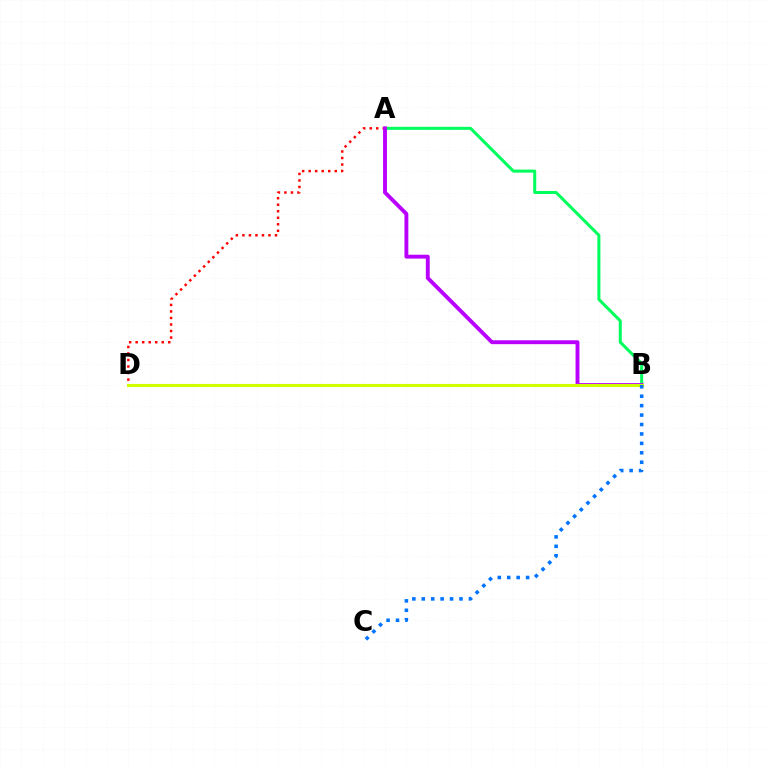{('A', 'B'): [{'color': '#00ff5c', 'line_style': 'solid', 'thickness': 2.17}, {'color': '#b900ff', 'line_style': 'solid', 'thickness': 2.8}], ('A', 'D'): [{'color': '#ff0000', 'line_style': 'dotted', 'thickness': 1.77}], ('B', 'D'): [{'color': '#d1ff00', 'line_style': 'solid', 'thickness': 2.25}], ('B', 'C'): [{'color': '#0074ff', 'line_style': 'dotted', 'thickness': 2.56}]}